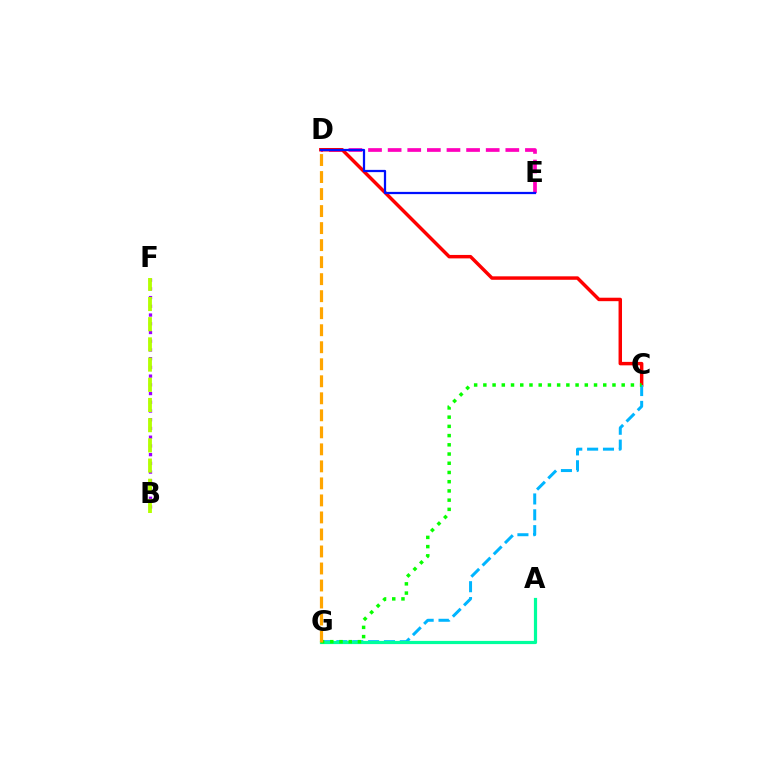{('D', 'E'): [{'color': '#ff00bd', 'line_style': 'dashed', 'thickness': 2.66}, {'color': '#0010ff', 'line_style': 'solid', 'thickness': 1.61}], ('C', 'D'): [{'color': '#ff0000', 'line_style': 'solid', 'thickness': 2.49}], ('C', 'G'): [{'color': '#00b5ff', 'line_style': 'dashed', 'thickness': 2.15}, {'color': '#08ff00', 'line_style': 'dotted', 'thickness': 2.51}], ('B', 'F'): [{'color': '#9b00ff', 'line_style': 'dotted', 'thickness': 2.37}, {'color': '#b3ff00', 'line_style': 'dashed', 'thickness': 2.74}], ('A', 'G'): [{'color': '#00ff9d', 'line_style': 'solid', 'thickness': 2.3}], ('D', 'G'): [{'color': '#ffa500', 'line_style': 'dashed', 'thickness': 2.31}]}